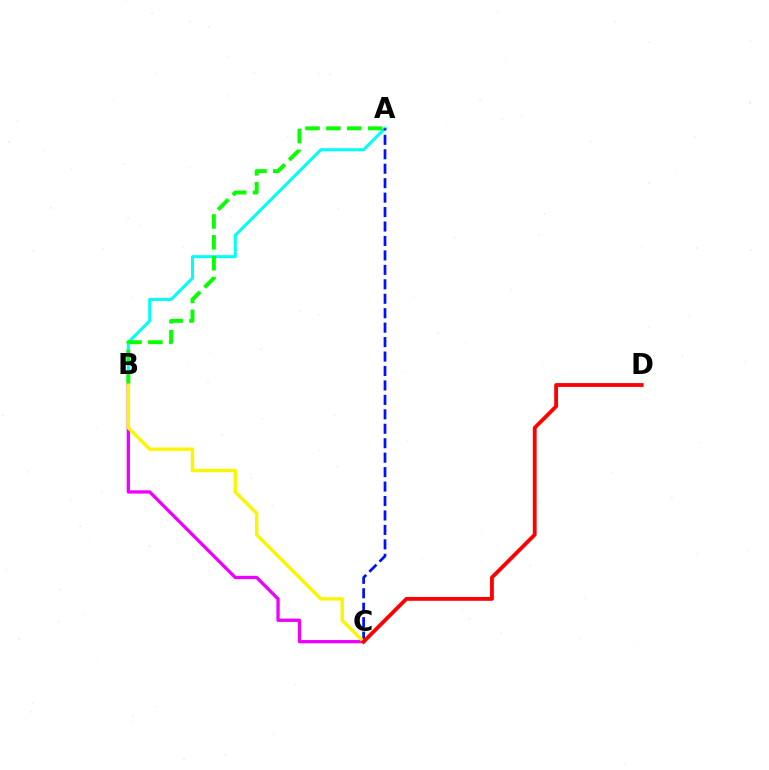{('A', 'B'): [{'color': '#00fff6', 'line_style': 'solid', 'thickness': 2.18}, {'color': '#08ff00', 'line_style': 'dashed', 'thickness': 2.83}], ('A', 'C'): [{'color': '#0010ff', 'line_style': 'dashed', 'thickness': 1.96}], ('B', 'C'): [{'color': '#ee00ff', 'line_style': 'solid', 'thickness': 2.37}, {'color': '#fcf500', 'line_style': 'solid', 'thickness': 2.44}], ('C', 'D'): [{'color': '#ff0000', 'line_style': 'solid', 'thickness': 2.75}]}